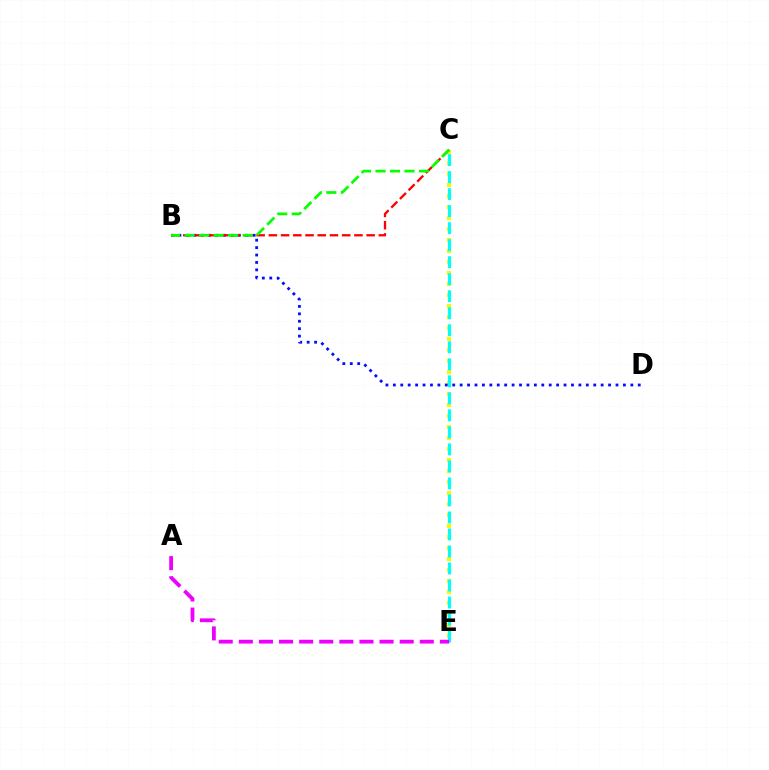{('C', 'E'): [{'color': '#fcf500', 'line_style': 'dotted', 'thickness': 2.99}, {'color': '#00fff6', 'line_style': 'dashed', 'thickness': 2.31}], ('B', 'D'): [{'color': '#0010ff', 'line_style': 'dotted', 'thickness': 2.02}], ('A', 'E'): [{'color': '#ee00ff', 'line_style': 'dashed', 'thickness': 2.73}], ('B', 'C'): [{'color': '#ff0000', 'line_style': 'dashed', 'thickness': 1.66}, {'color': '#08ff00', 'line_style': 'dashed', 'thickness': 1.97}]}